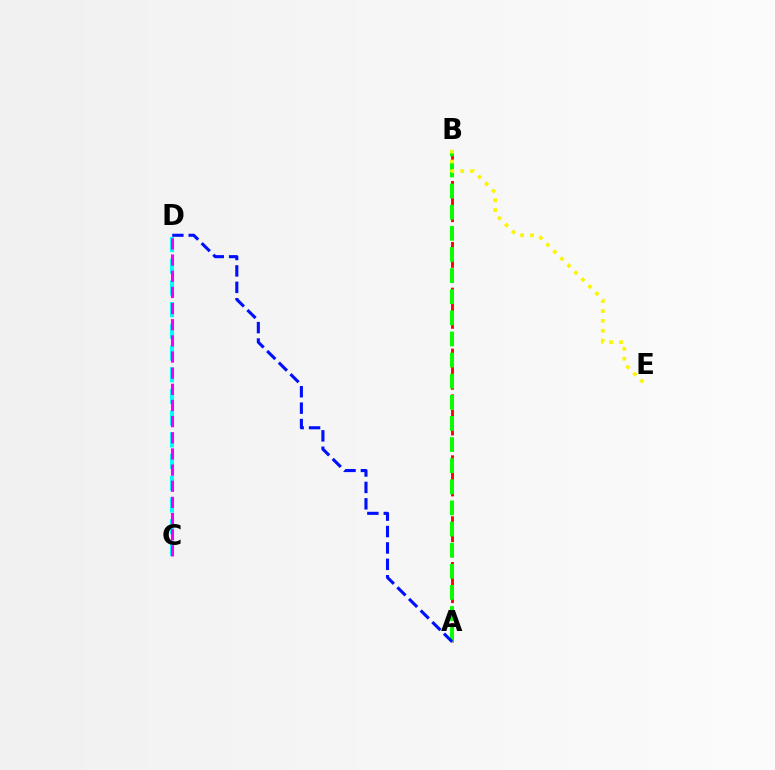{('C', 'D'): [{'color': '#00fff6', 'line_style': 'dashed', 'thickness': 2.95}, {'color': '#ee00ff', 'line_style': 'dashed', 'thickness': 2.19}], ('A', 'B'): [{'color': '#ff0000', 'line_style': 'dashed', 'thickness': 2.07}, {'color': '#08ff00', 'line_style': 'dashed', 'thickness': 2.87}], ('B', 'E'): [{'color': '#fcf500', 'line_style': 'dotted', 'thickness': 2.69}], ('A', 'D'): [{'color': '#0010ff', 'line_style': 'dashed', 'thickness': 2.23}]}